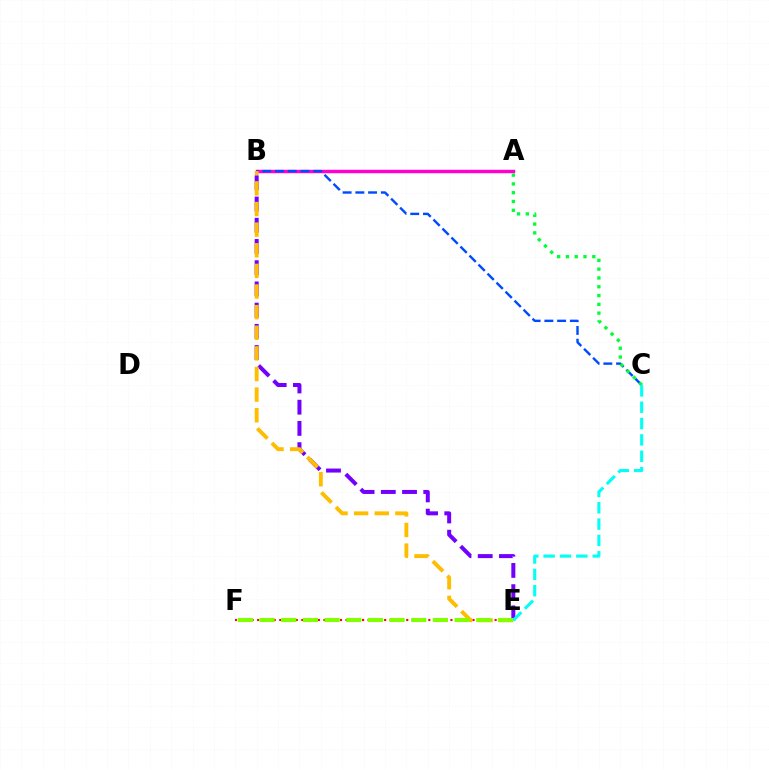{('A', 'B'): [{'color': '#ff00cf', 'line_style': 'solid', 'thickness': 2.48}], ('B', 'E'): [{'color': '#7200ff', 'line_style': 'dashed', 'thickness': 2.88}, {'color': '#ffbd00', 'line_style': 'dashed', 'thickness': 2.8}], ('B', 'C'): [{'color': '#004bff', 'line_style': 'dashed', 'thickness': 1.73}], ('A', 'C'): [{'color': '#00ff39', 'line_style': 'dotted', 'thickness': 2.39}], ('C', 'E'): [{'color': '#00fff6', 'line_style': 'dashed', 'thickness': 2.22}], ('E', 'F'): [{'color': '#ff0000', 'line_style': 'dotted', 'thickness': 1.5}, {'color': '#84ff00', 'line_style': 'dashed', 'thickness': 2.94}]}